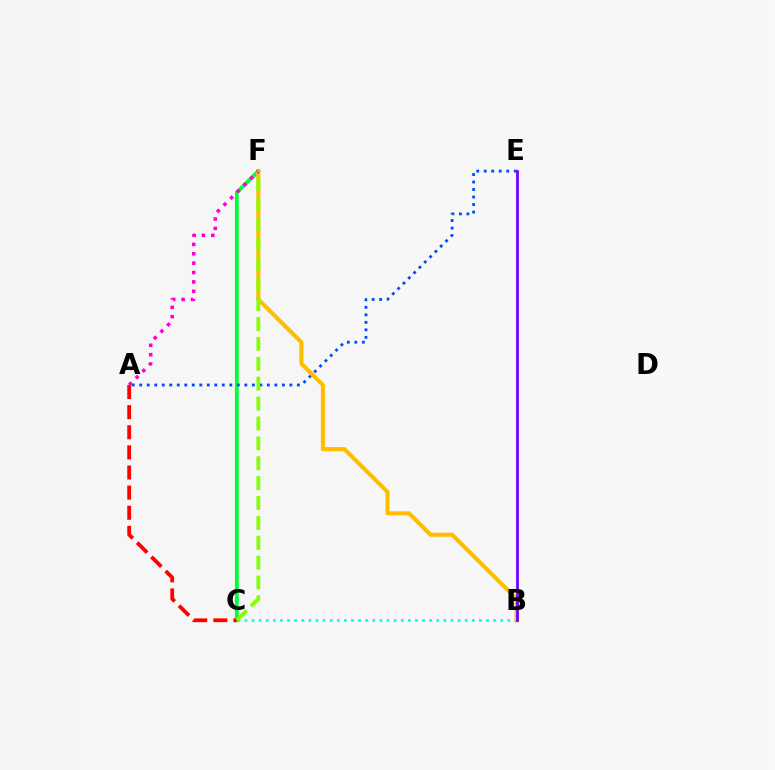{('C', 'F'): [{'color': '#00ff39', 'line_style': 'solid', 'thickness': 2.74}, {'color': '#84ff00', 'line_style': 'dashed', 'thickness': 2.7}], ('B', 'C'): [{'color': '#00fff6', 'line_style': 'dotted', 'thickness': 1.93}], ('A', 'E'): [{'color': '#004bff', 'line_style': 'dotted', 'thickness': 2.04}], ('B', 'F'): [{'color': '#ffbd00', 'line_style': 'solid', 'thickness': 2.92}], ('A', 'C'): [{'color': '#ff0000', 'line_style': 'dashed', 'thickness': 2.73}], ('A', 'F'): [{'color': '#ff00cf', 'line_style': 'dotted', 'thickness': 2.55}], ('B', 'E'): [{'color': '#7200ff', 'line_style': 'solid', 'thickness': 2.01}]}